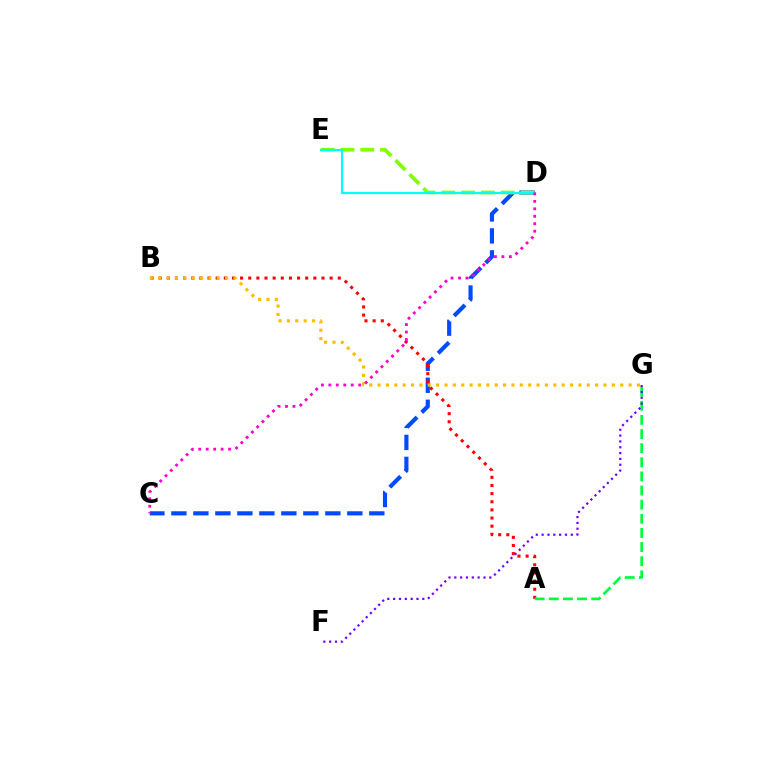{('C', 'D'): [{'color': '#004bff', 'line_style': 'dashed', 'thickness': 2.99}, {'color': '#ff00cf', 'line_style': 'dotted', 'thickness': 2.03}], ('A', 'B'): [{'color': '#ff0000', 'line_style': 'dotted', 'thickness': 2.21}], ('A', 'G'): [{'color': '#00ff39', 'line_style': 'dashed', 'thickness': 1.92}], ('D', 'E'): [{'color': '#84ff00', 'line_style': 'dashed', 'thickness': 2.68}, {'color': '#00fff6', 'line_style': 'solid', 'thickness': 1.54}], ('B', 'G'): [{'color': '#ffbd00', 'line_style': 'dotted', 'thickness': 2.27}], ('F', 'G'): [{'color': '#7200ff', 'line_style': 'dotted', 'thickness': 1.59}]}